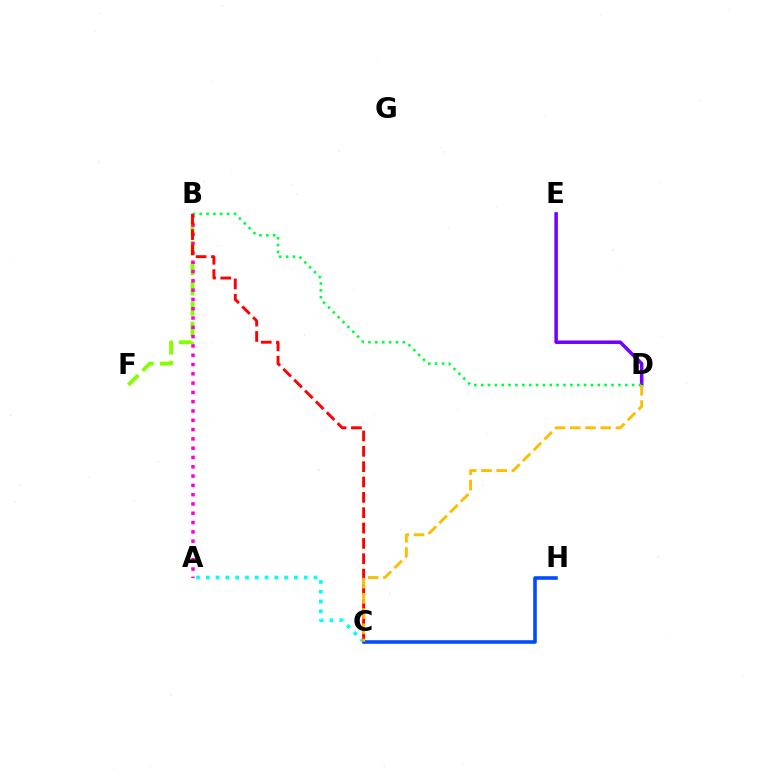{('B', 'F'): [{'color': '#84ff00', 'line_style': 'dashed', 'thickness': 2.74}], ('A', 'C'): [{'color': '#00fff6', 'line_style': 'dotted', 'thickness': 2.66}], ('A', 'B'): [{'color': '#ff00cf', 'line_style': 'dotted', 'thickness': 2.53}], ('D', 'E'): [{'color': '#7200ff', 'line_style': 'solid', 'thickness': 2.52}], ('B', 'D'): [{'color': '#00ff39', 'line_style': 'dotted', 'thickness': 1.86}], ('B', 'C'): [{'color': '#ff0000', 'line_style': 'dashed', 'thickness': 2.09}], ('C', 'H'): [{'color': '#004bff', 'line_style': 'solid', 'thickness': 2.57}], ('C', 'D'): [{'color': '#ffbd00', 'line_style': 'dashed', 'thickness': 2.07}]}